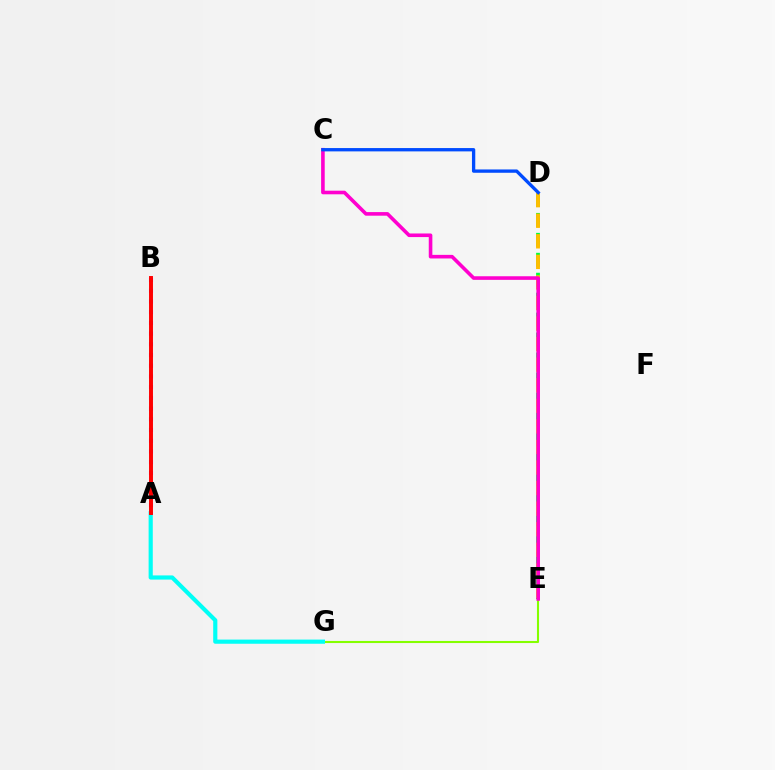{('E', 'G'): [{'color': '#84ff00', 'line_style': 'solid', 'thickness': 1.5}], ('D', 'E'): [{'color': '#00ff39', 'line_style': 'dashed', 'thickness': 2.71}, {'color': '#ffbd00', 'line_style': 'dashed', 'thickness': 2.79}], ('A', 'G'): [{'color': '#00fff6', 'line_style': 'solid', 'thickness': 3.0}], ('C', 'E'): [{'color': '#ff00cf', 'line_style': 'solid', 'thickness': 2.59}], ('A', 'B'): [{'color': '#7200ff', 'line_style': 'dotted', 'thickness': 2.91}, {'color': '#ff0000', 'line_style': 'solid', 'thickness': 2.84}], ('C', 'D'): [{'color': '#004bff', 'line_style': 'solid', 'thickness': 2.39}]}